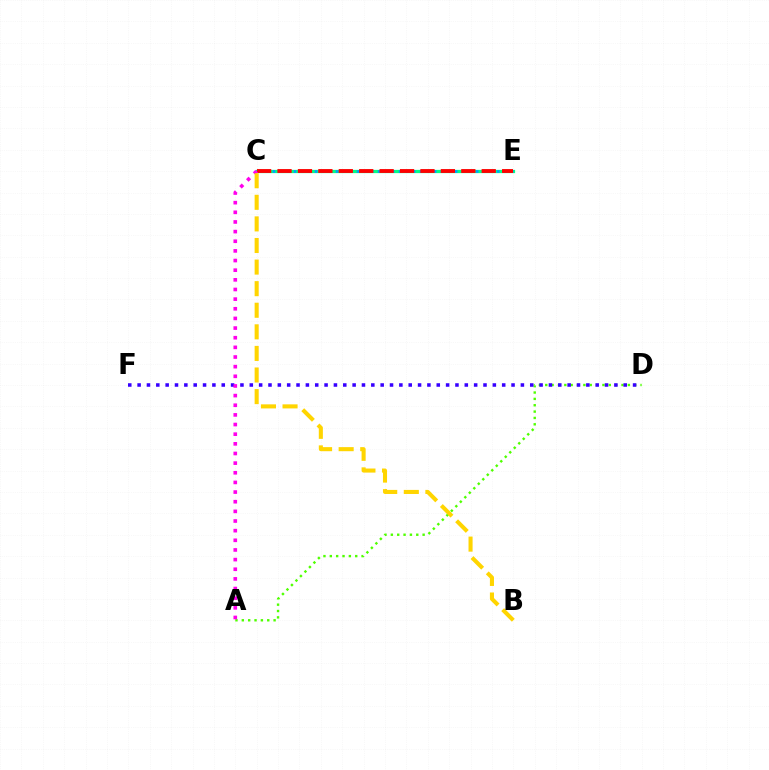{('A', 'D'): [{'color': '#4fff00', 'line_style': 'dotted', 'thickness': 1.73}], ('C', 'E'): [{'color': '#00ff86', 'line_style': 'solid', 'thickness': 2.34}, {'color': '#009eff', 'line_style': 'dotted', 'thickness': 1.9}, {'color': '#ff0000', 'line_style': 'dashed', 'thickness': 2.77}], ('D', 'F'): [{'color': '#3700ff', 'line_style': 'dotted', 'thickness': 2.54}], ('A', 'C'): [{'color': '#ff00ed', 'line_style': 'dotted', 'thickness': 2.62}], ('B', 'C'): [{'color': '#ffd500', 'line_style': 'dashed', 'thickness': 2.93}]}